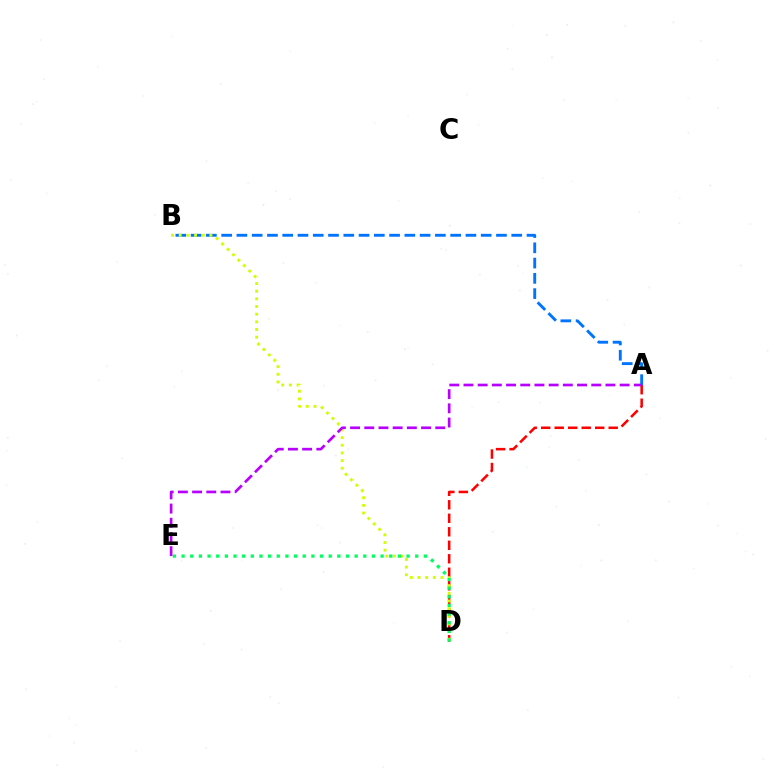{('A', 'B'): [{'color': '#0074ff', 'line_style': 'dashed', 'thickness': 2.07}], ('A', 'D'): [{'color': '#ff0000', 'line_style': 'dashed', 'thickness': 1.83}], ('B', 'D'): [{'color': '#d1ff00', 'line_style': 'dotted', 'thickness': 2.08}], ('D', 'E'): [{'color': '#00ff5c', 'line_style': 'dotted', 'thickness': 2.35}], ('A', 'E'): [{'color': '#b900ff', 'line_style': 'dashed', 'thickness': 1.93}]}